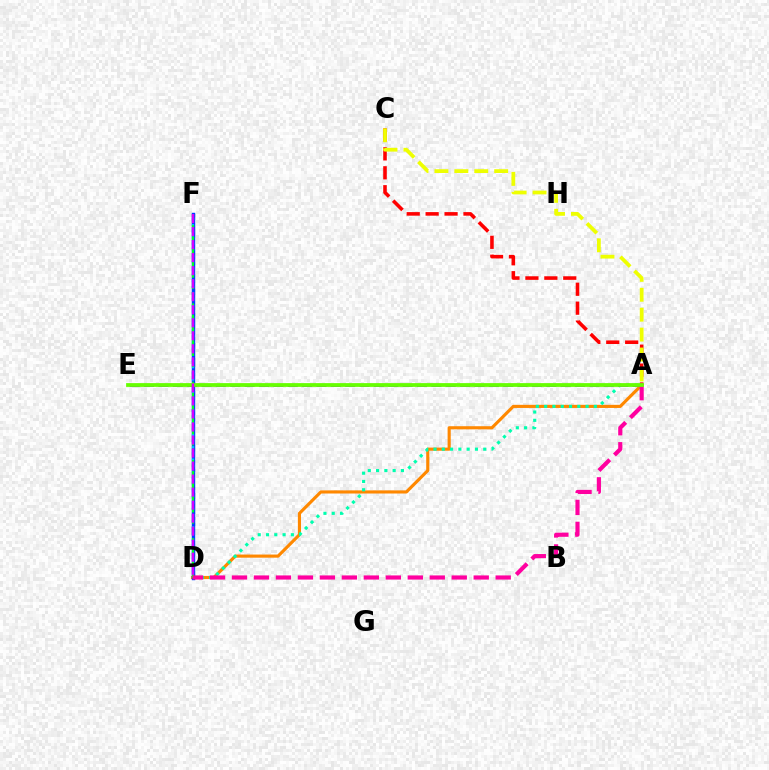{('A', 'D'): [{'color': '#ff8800', 'line_style': 'solid', 'thickness': 2.25}, {'color': '#00ffaf', 'line_style': 'dotted', 'thickness': 2.25}, {'color': '#ff00a0', 'line_style': 'dashed', 'thickness': 2.99}], ('A', 'C'): [{'color': '#ff0000', 'line_style': 'dashed', 'thickness': 2.57}, {'color': '#eeff00', 'line_style': 'dashed', 'thickness': 2.71}], ('A', 'E'): [{'color': '#4f00ff', 'line_style': 'dashed', 'thickness': 1.95}, {'color': '#66ff00', 'line_style': 'solid', 'thickness': 2.71}], ('D', 'F'): [{'color': '#003fff', 'line_style': 'solid', 'thickness': 2.47}, {'color': '#00c7ff', 'line_style': 'dotted', 'thickness': 1.68}, {'color': '#00ff27', 'line_style': 'dashed', 'thickness': 1.52}, {'color': '#d600ff', 'line_style': 'dashed', 'thickness': 1.77}]}